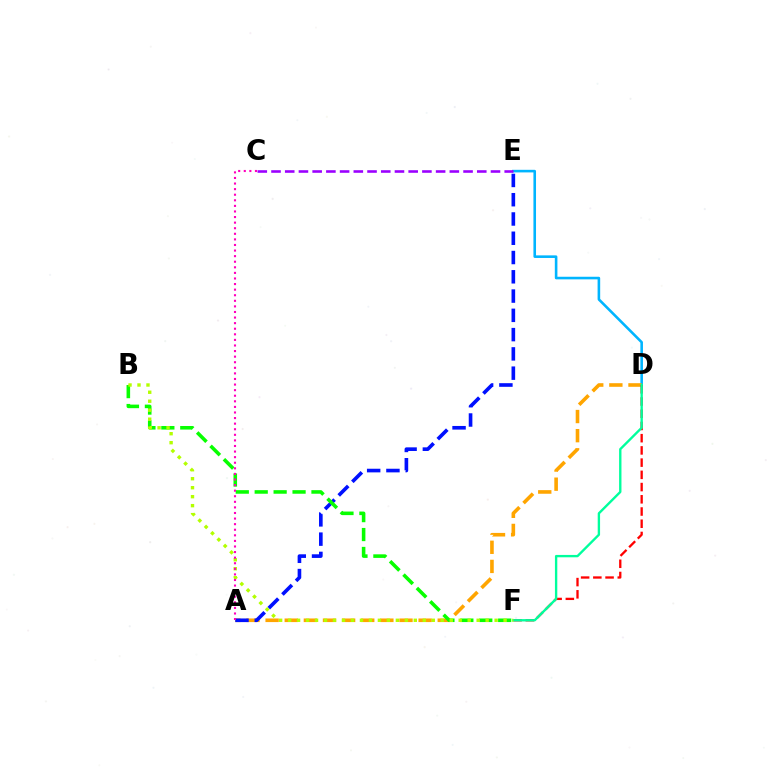{('D', 'E'): [{'color': '#00b5ff', 'line_style': 'solid', 'thickness': 1.87}], ('C', 'E'): [{'color': '#9b00ff', 'line_style': 'dashed', 'thickness': 1.86}], ('A', 'D'): [{'color': '#ffa500', 'line_style': 'dashed', 'thickness': 2.6}], ('D', 'F'): [{'color': '#ff0000', 'line_style': 'dashed', 'thickness': 1.66}, {'color': '#00ff9d', 'line_style': 'solid', 'thickness': 1.7}], ('A', 'E'): [{'color': '#0010ff', 'line_style': 'dashed', 'thickness': 2.62}], ('B', 'F'): [{'color': '#08ff00', 'line_style': 'dashed', 'thickness': 2.57}, {'color': '#b3ff00', 'line_style': 'dotted', 'thickness': 2.44}], ('A', 'C'): [{'color': '#ff00bd', 'line_style': 'dotted', 'thickness': 1.52}]}